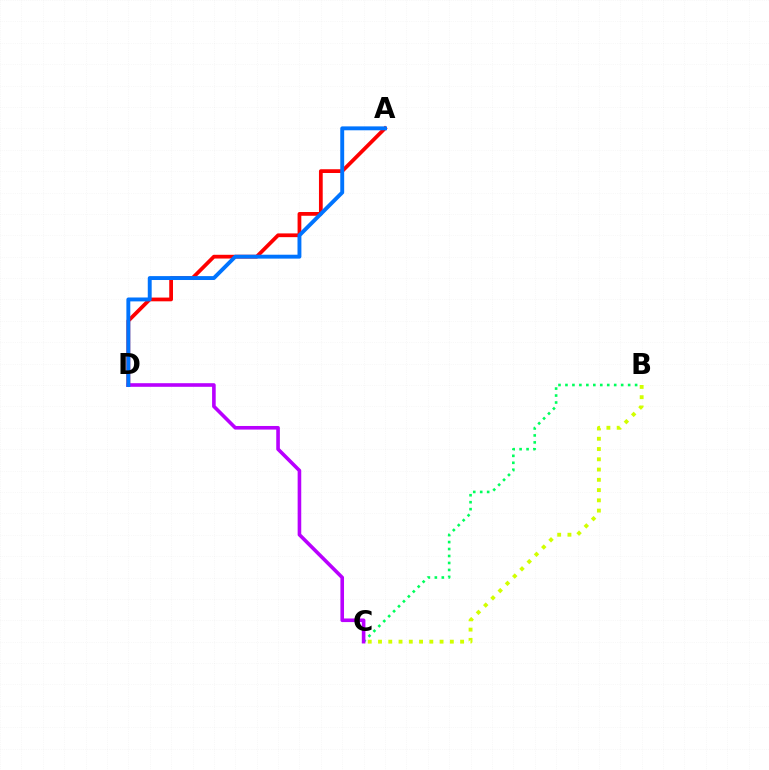{('B', 'C'): [{'color': '#00ff5c', 'line_style': 'dotted', 'thickness': 1.89}, {'color': '#d1ff00', 'line_style': 'dotted', 'thickness': 2.79}], ('A', 'D'): [{'color': '#ff0000', 'line_style': 'solid', 'thickness': 2.7}, {'color': '#0074ff', 'line_style': 'solid', 'thickness': 2.81}], ('C', 'D'): [{'color': '#b900ff', 'line_style': 'solid', 'thickness': 2.6}]}